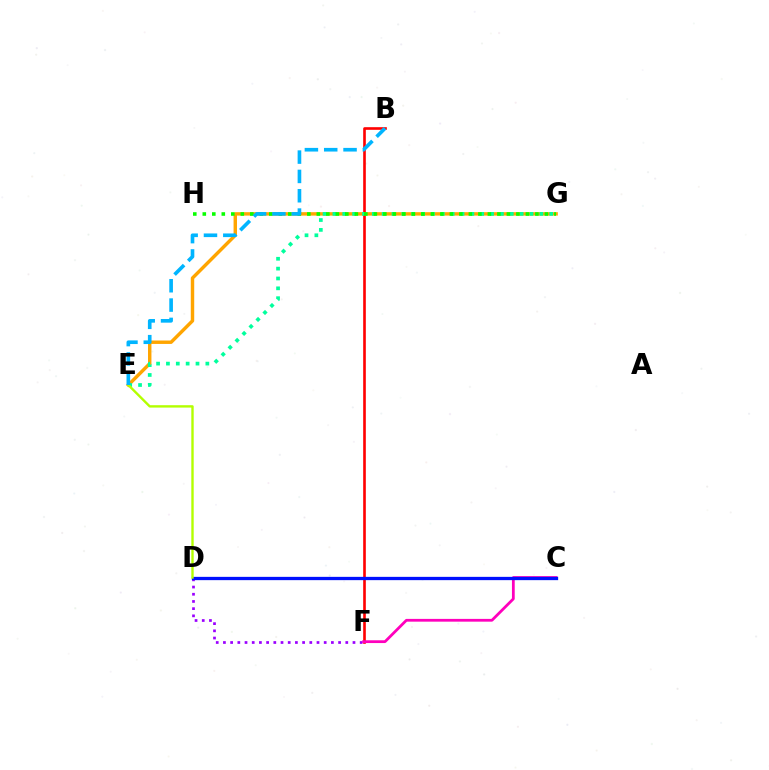{('E', 'G'): [{'color': '#ffa500', 'line_style': 'solid', 'thickness': 2.47}, {'color': '#00ff9d', 'line_style': 'dotted', 'thickness': 2.68}], ('B', 'F'): [{'color': '#ff0000', 'line_style': 'solid', 'thickness': 1.89}], ('D', 'F'): [{'color': '#9b00ff', 'line_style': 'dotted', 'thickness': 1.96}], ('C', 'F'): [{'color': '#ff00bd', 'line_style': 'solid', 'thickness': 2.0}], ('G', 'H'): [{'color': '#08ff00', 'line_style': 'dotted', 'thickness': 2.58}], ('C', 'D'): [{'color': '#0010ff', 'line_style': 'solid', 'thickness': 2.37}], ('D', 'E'): [{'color': '#b3ff00', 'line_style': 'solid', 'thickness': 1.72}], ('B', 'E'): [{'color': '#00b5ff', 'line_style': 'dashed', 'thickness': 2.63}]}